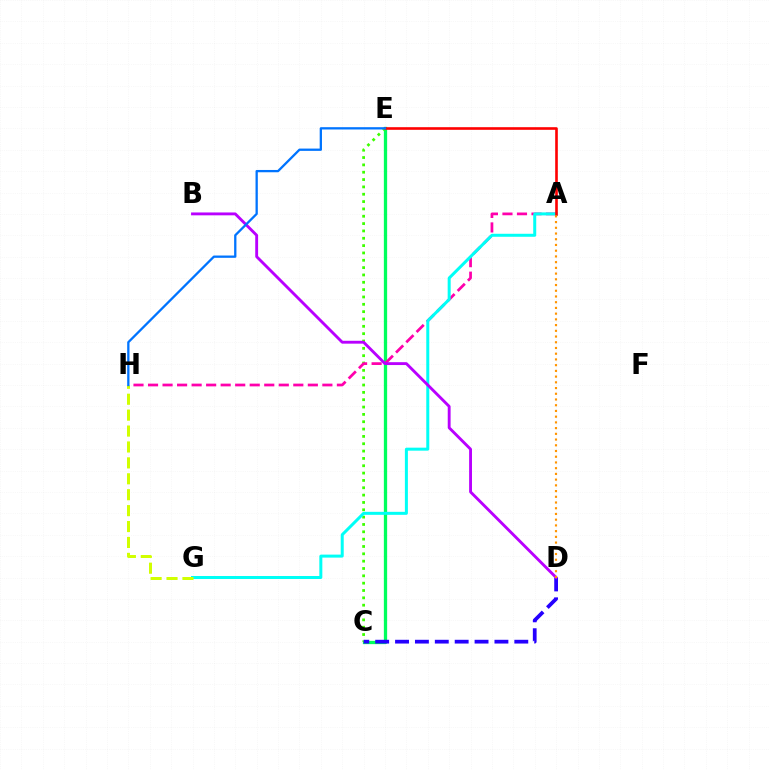{('C', 'E'): [{'color': '#00ff5c', 'line_style': 'solid', 'thickness': 2.36}, {'color': '#3dff00', 'line_style': 'dotted', 'thickness': 1.99}], ('A', 'H'): [{'color': '#ff00ac', 'line_style': 'dashed', 'thickness': 1.97}], ('C', 'D'): [{'color': '#2500ff', 'line_style': 'dashed', 'thickness': 2.7}], ('A', 'G'): [{'color': '#00fff6', 'line_style': 'solid', 'thickness': 2.16}], ('B', 'D'): [{'color': '#b900ff', 'line_style': 'solid', 'thickness': 2.06}], ('G', 'H'): [{'color': '#d1ff00', 'line_style': 'dashed', 'thickness': 2.16}], ('A', 'E'): [{'color': '#ff0000', 'line_style': 'solid', 'thickness': 1.89}], ('E', 'H'): [{'color': '#0074ff', 'line_style': 'solid', 'thickness': 1.65}], ('A', 'D'): [{'color': '#ff9400', 'line_style': 'dotted', 'thickness': 1.55}]}